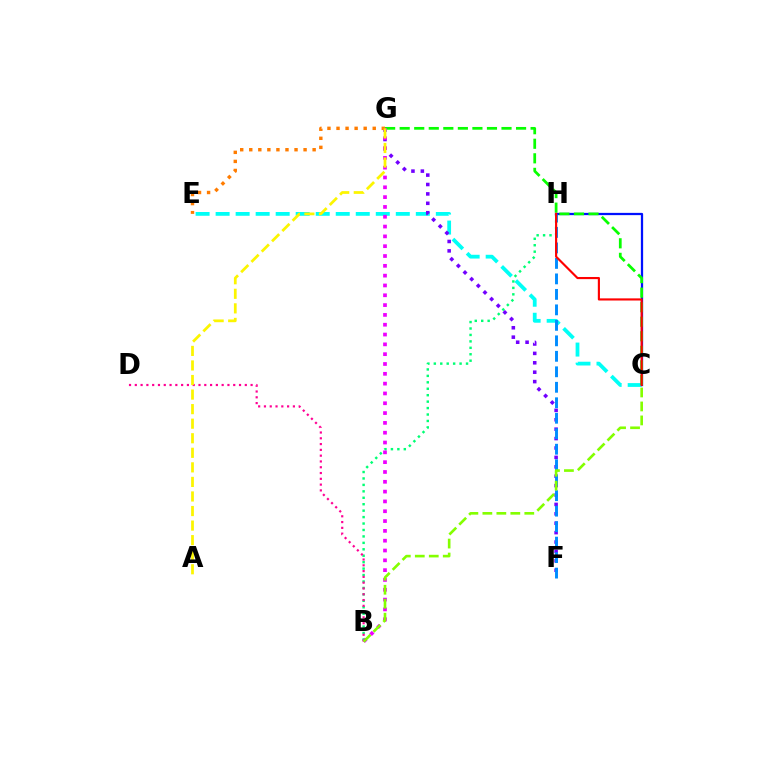{('C', 'E'): [{'color': '#00fff6', 'line_style': 'dashed', 'thickness': 2.72}], ('B', 'H'): [{'color': '#00ff74', 'line_style': 'dotted', 'thickness': 1.75}], ('C', 'H'): [{'color': '#0010ff', 'line_style': 'solid', 'thickness': 1.63}, {'color': '#ff0000', 'line_style': 'solid', 'thickness': 1.54}], ('C', 'G'): [{'color': '#08ff00', 'line_style': 'dashed', 'thickness': 1.98}], ('F', 'G'): [{'color': '#7200ff', 'line_style': 'dotted', 'thickness': 2.56}], ('F', 'H'): [{'color': '#008cff', 'line_style': 'dashed', 'thickness': 2.1}], ('B', 'D'): [{'color': '#ff0094', 'line_style': 'dotted', 'thickness': 1.57}], ('B', 'G'): [{'color': '#ee00ff', 'line_style': 'dotted', 'thickness': 2.67}], ('B', 'C'): [{'color': '#84ff00', 'line_style': 'dashed', 'thickness': 1.9}], ('E', 'G'): [{'color': '#ff7c00', 'line_style': 'dotted', 'thickness': 2.46}], ('A', 'G'): [{'color': '#fcf500', 'line_style': 'dashed', 'thickness': 1.98}]}